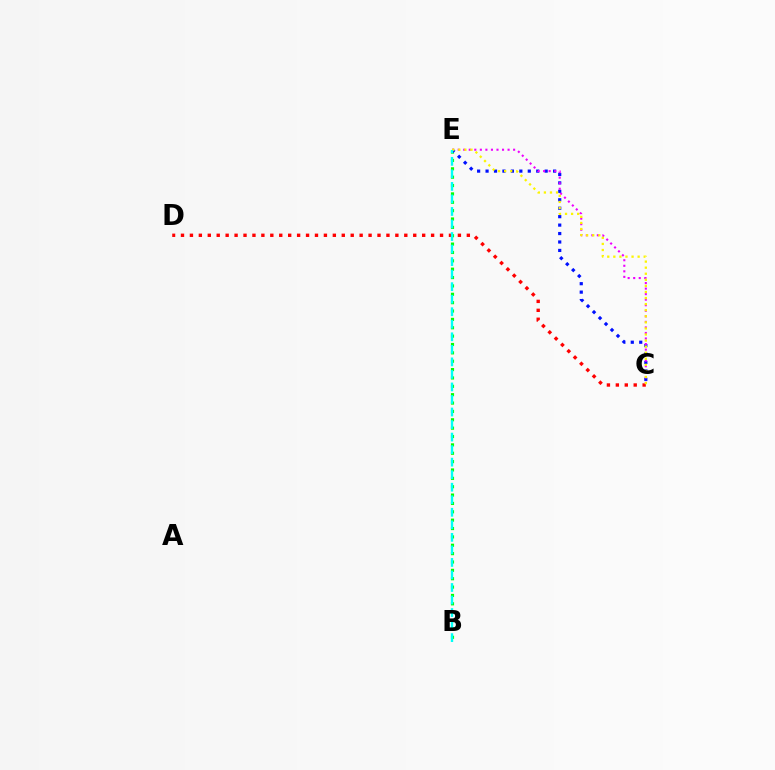{('B', 'E'): [{'color': '#08ff00', 'line_style': 'dotted', 'thickness': 2.27}, {'color': '#00fff6', 'line_style': 'dashed', 'thickness': 1.7}], ('C', 'D'): [{'color': '#ff0000', 'line_style': 'dotted', 'thickness': 2.43}], ('C', 'E'): [{'color': '#0010ff', 'line_style': 'dotted', 'thickness': 2.29}, {'color': '#ee00ff', 'line_style': 'dotted', 'thickness': 1.51}, {'color': '#fcf500', 'line_style': 'dotted', 'thickness': 1.65}]}